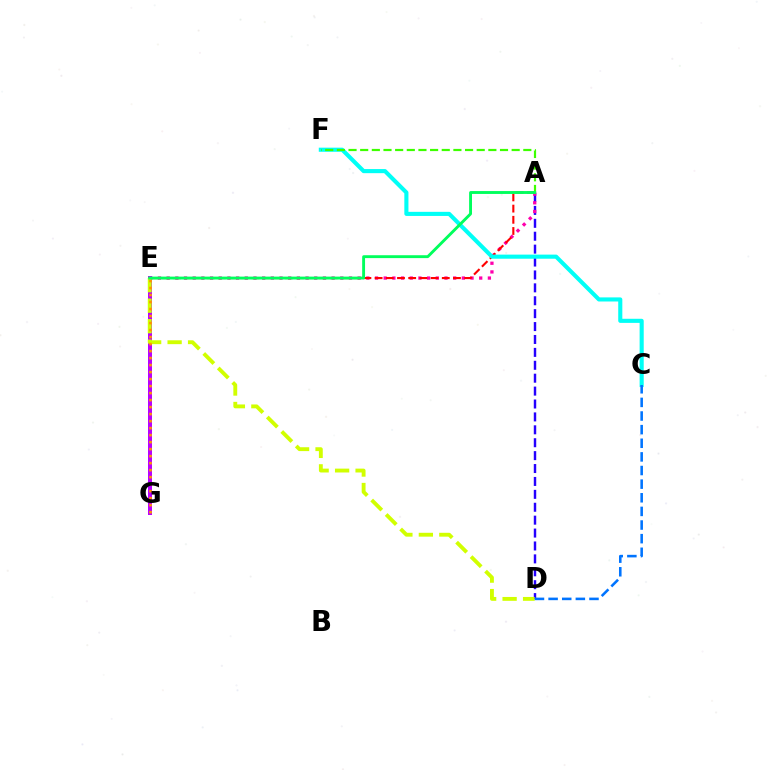{('A', 'D'): [{'color': '#2500ff', 'line_style': 'dashed', 'thickness': 1.75}], ('A', 'E'): [{'color': '#ff00ac', 'line_style': 'dotted', 'thickness': 2.36}, {'color': '#ff0000', 'line_style': 'dashed', 'thickness': 1.52}, {'color': '#00ff5c', 'line_style': 'solid', 'thickness': 2.07}], ('E', 'G'): [{'color': '#b900ff', 'line_style': 'solid', 'thickness': 2.88}, {'color': '#ff9400', 'line_style': 'dotted', 'thickness': 1.9}], ('C', 'F'): [{'color': '#00fff6', 'line_style': 'solid', 'thickness': 2.95}], ('D', 'E'): [{'color': '#d1ff00', 'line_style': 'dashed', 'thickness': 2.78}], ('A', 'F'): [{'color': '#3dff00', 'line_style': 'dashed', 'thickness': 1.58}], ('C', 'D'): [{'color': '#0074ff', 'line_style': 'dashed', 'thickness': 1.85}]}